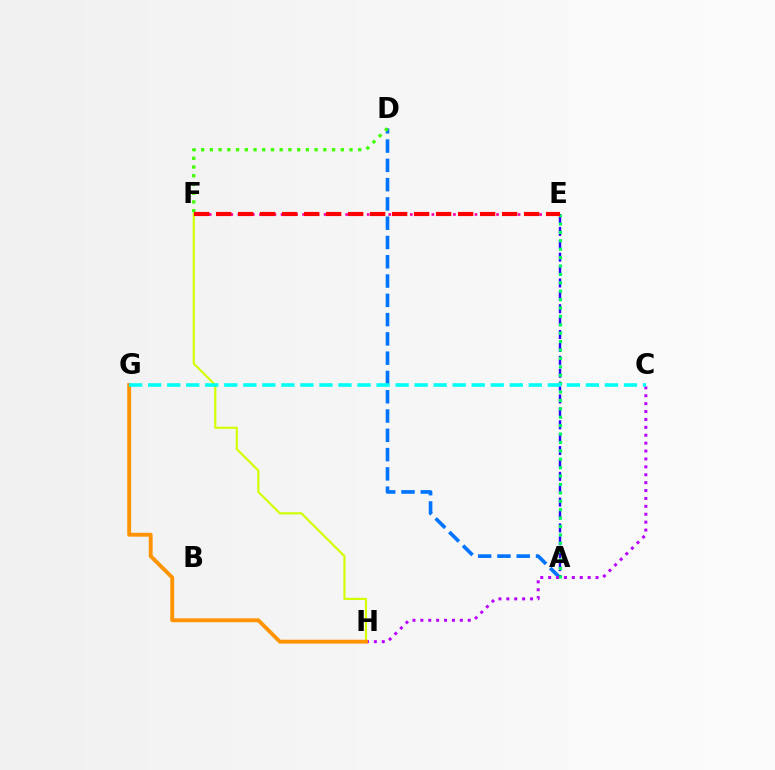{('A', 'D'): [{'color': '#0074ff', 'line_style': 'dashed', 'thickness': 2.62}], ('F', 'H'): [{'color': '#d1ff00', 'line_style': 'solid', 'thickness': 1.54}], ('A', 'E'): [{'color': '#2500ff', 'line_style': 'dashed', 'thickness': 1.75}, {'color': '#00ff5c', 'line_style': 'dotted', 'thickness': 2.28}], ('C', 'H'): [{'color': '#b900ff', 'line_style': 'dotted', 'thickness': 2.15}], ('E', 'F'): [{'color': '#ff00ac', 'line_style': 'dotted', 'thickness': 1.95}, {'color': '#ff0000', 'line_style': 'dashed', 'thickness': 2.99}], ('D', 'F'): [{'color': '#3dff00', 'line_style': 'dotted', 'thickness': 2.37}], ('G', 'H'): [{'color': '#ff9400', 'line_style': 'solid', 'thickness': 2.79}], ('C', 'G'): [{'color': '#00fff6', 'line_style': 'dashed', 'thickness': 2.59}]}